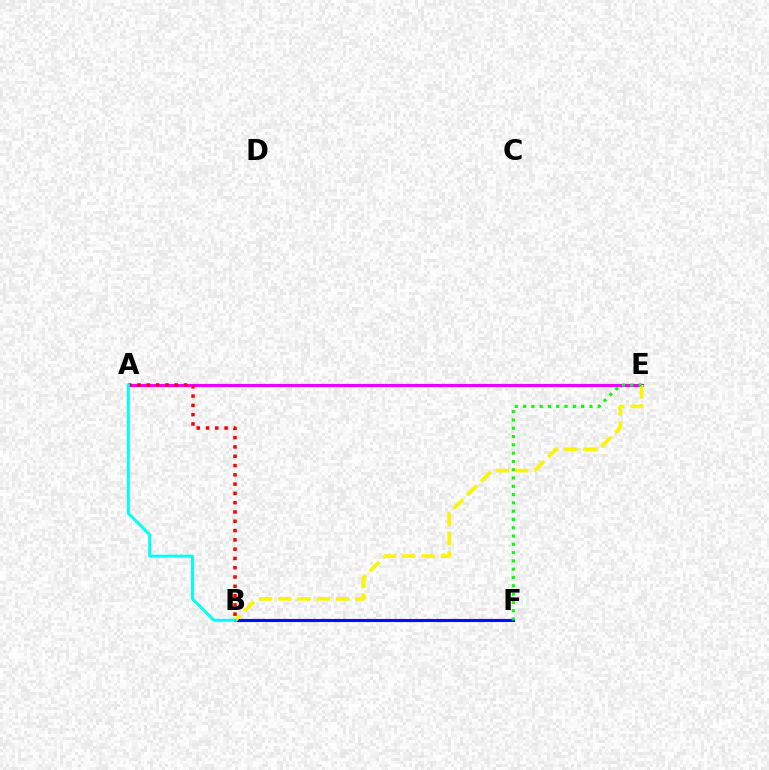{('A', 'E'): [{'color': '#ee00ff', 'line_style': 'solid', 'thickness': 2.27}], ('B', 'F'): [{'color': '#0010ff', 'line_style': 'solid', 'thickness': 2.24}], ('B', 'E'): [{'color': '#fcf500', 'line_style': 'dashed', 'thickness': 2.62}], ('E', 'F'): [{'color': '#08ff00', 'line_style': 'dotted', 'thickness': 2.25}], ('A', 'B'): [{'color': '#ff0000', 'line_style': 'dotted', 'thickness': 2.52}, {'color': '#00fff6', 'line_style': 'solid', 'thickness': 2.13}]}